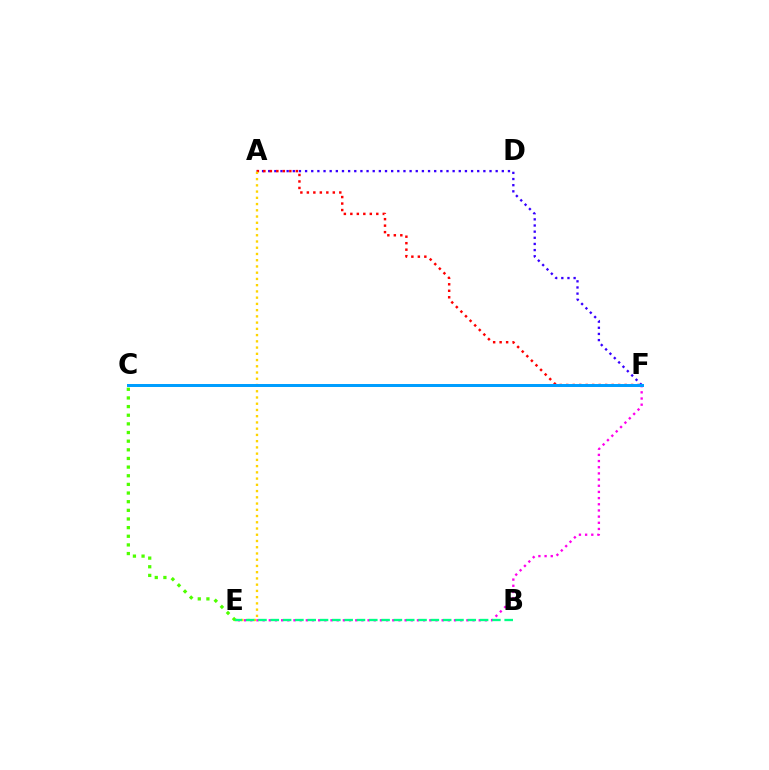{('E', 'F'): [{'color': '#ff00ed', 'line_style': 'dotted', 'thickness': 1.68}], ('C', 'E'): [{'color': '#4fff00', 'line_style': 'dotted', 'thickness': 2.35}], ('A', 'F'): [{'color': '#3700ff', 'line_style': 'dotted', 'thickness': 1.67}, {'color': '#ff0000', 'line_style': 'dotted', 'thickness': 1.76}], ('A', 'E'): [{'color': '#ffd500', 'line_style': 'dotted', 'thickness': 1.7}], ('B', 'E'): [{'color': '#00ff86', 'line_style': 'dashed', 'thickness': 1.67}], ('C', 'F'): [{'color': '#009eff', 'line_style': 'solid', 'thickness': 2.15}]}